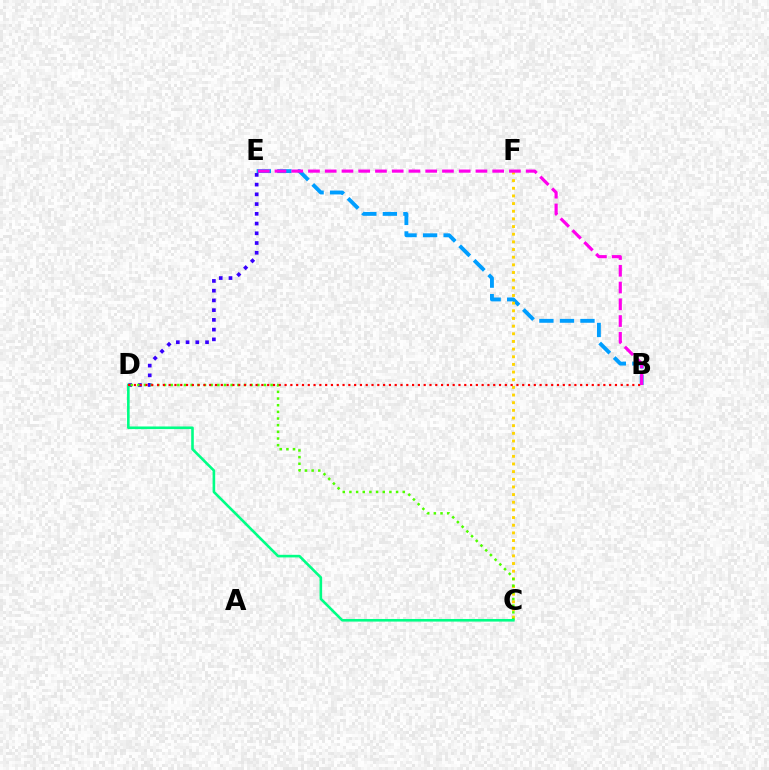{('D', 'E'): [{'color': '#3700ff', 'line_style': 'dotted', 'thickness': 2.65}], ('B', 'E'): [{'color': '#009eff', 'line_style': 'dashed', 'thickness': 2.79}, {'color': '#ff00ed', 'line_style': 'dashed', 'thickness': 2.27}], ('C', 'F'): [{'color': '#ffd500', 'line_style': 'dotted', 'thickness': 2.08}], ('C', 'D'): [{'color': '#4fff00', 'line_style': 'dotted', 'thickness': 1.81}, {'color': '#00ff86', 'line_style': 'solid', 'thickness': 1.88}], ('B', 'D'): [{'color': '#ff0000', 'line_style': 'dotted', 'thickness': 1.57}]}